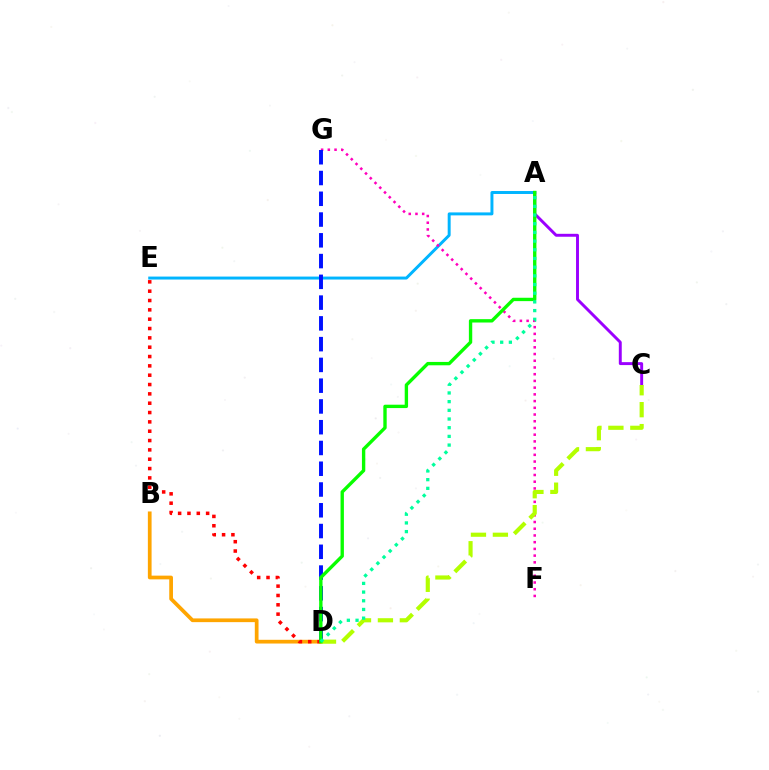{('A', 'E'): [{'color': '#00b5ff', 'line_style': 'solid', 'thickness': 2.13}], ('F', 'G'): [{'color': '#ff00bd', 'line_style': 'dotted', 'thickness': 1.83}], ('A', 'C'): [{'color': '#9b00ff', 'line_style': 'solid', 'thickness': 2.11}], ('B', 'D'): [{'color': '#ffa500', 'line_style': 'solid', 'thickness': 2.69}], ('C', 'D'): [{'color': '#b3ff00', 'line_style': 'dashed', 'thickness': 2.98}], ('D', 'E'): [{'color': '#ff0000', 'line_style': 'dotted', 'thickness': 2.54}], ('D', 'G'): [{'color': '#0010ff', 'line_style': 'dashed', 'thickness': 2.82}], ('A', 'D'): [{'color': '#08ff00', 'line_style': 'solid', 'thickness': 2.42}, {'color': '#00ff9d', 'line_style': 'dotted', 'thickness': 2.36}]}